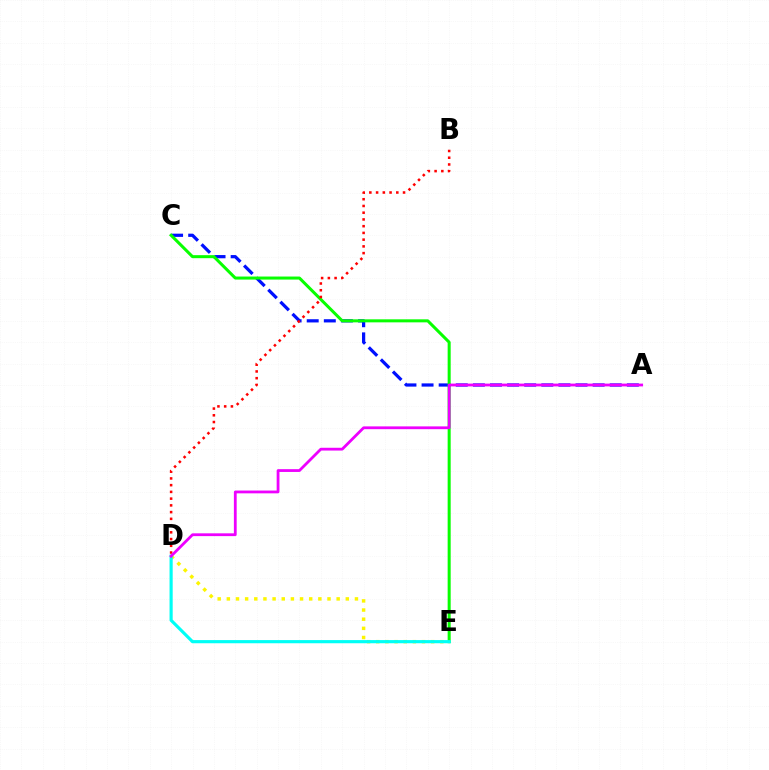{('D', 'E'): [{'color': '#fcf500', 'line_style': 'dotted', 'thickness': 2.49}, {'color': '#00fff6', 'line_style': 'solid', 'thickness': 2.27}], ('A', 'C'): [{'color': '#0010ff', 'line_style': 'dashed', 'thickness': 2.32}], ('C', 'E'): [{'color': '#08ff00', 'line_style': 'solid', 'thickness': 2.18}], ('B', 'D'): [{'color': '#ff0000', 'line_style': 'dotted', 'thickness': 1.83}], ('A', 'D'): [{'color': '#ee00ff', 'line_style': 'solid', 'thickness': 2.01}]}